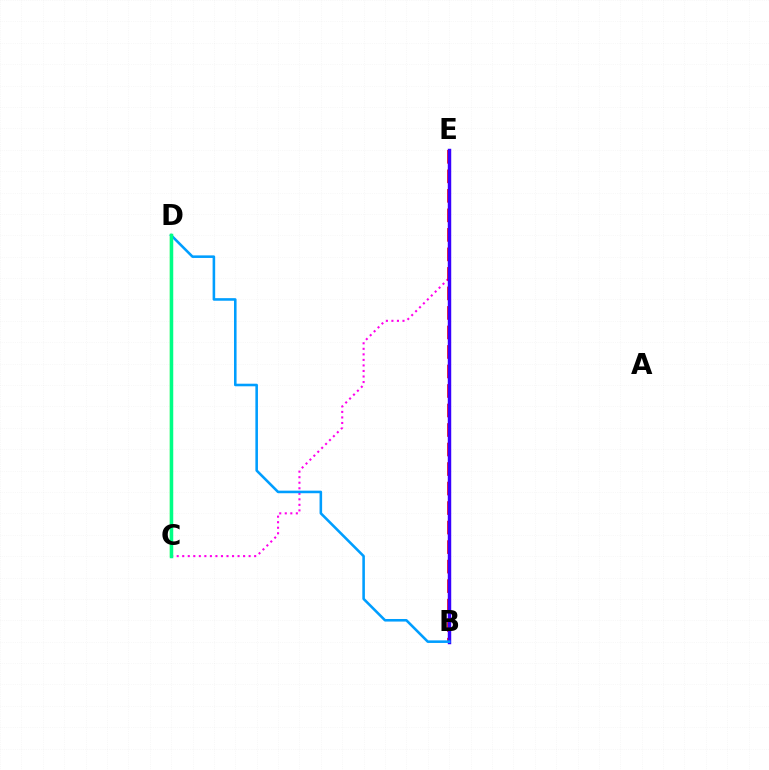{('C', 'E'): [{'color': '#ff00ed', 'line_style': 'dotted', 'thickness': 1.5}], ('B', 'E'): [{'color': '#ff0000', 'line_style': 'dashed', 'thickness': 2.65}, {'color': '#3700ff', 'line_style': 'solid', 'thickness': 2.48}], ('C', 'D'): [{'color': '#4fff00', 'line_style': 'solid', 'thickness': 1.62}, {'color': '#ffd500', 'line_style': 'dotted', 'thickness': 2.04}, {'color': '#00ff86', 'line_style': 'solid', 'thickness': 2.51}], ('B', 'D'): [{'color': '#009eff', 'line_style': 'solid', 'thickness': 1.85}]}